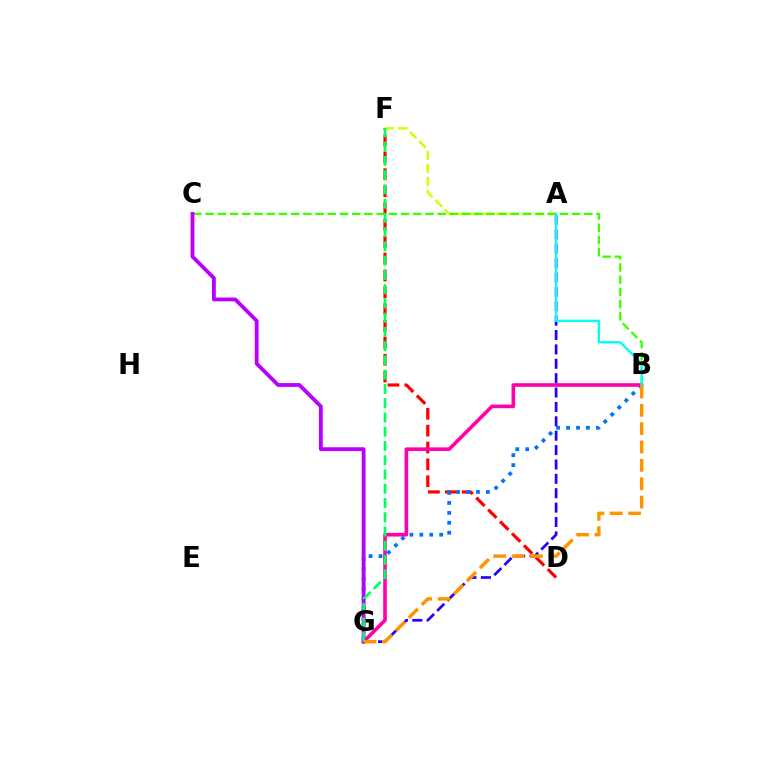{('D', 'F'): [{'color': '#ff0000', 'line_style': 'dashed', 'thickness': 2.29}], ('B', 'G'): [{'color': '#0074ff', 'line_style': 'dotted', 'thickness': 2.7}, {'color': '#ff00ac', 'line_style': 'solid', 'thickness': 2.6}, {'color': '#ff9400', 'line_style': 'dashed', 'thickness': 2.49}], ('A', 'F'): [{'color': '#d1ff00', 'line_style': 'dashed', 'thickness': 1.79}], ('B', 'C'): [{'color': '#3dff00', 'line_style': 'dashed', 'thickness': 1.66}], ('C', 'G'): [{'color': '#b900ff', 'line_style': 'solid', 'thickness': 2.75}], ('A', 'G'): [{'color': '#2500ff', 'line_style': 'dashed', 'thickness': 1.95}], ('F', 'G'): [{'color': '#00ff5c', 'line_style': 'dashed', 'thickness': 1.94}], ('A', 'B'): [{'color': '#00fff6', 'line_style': 'solid', 'thickness': 1.68}]}